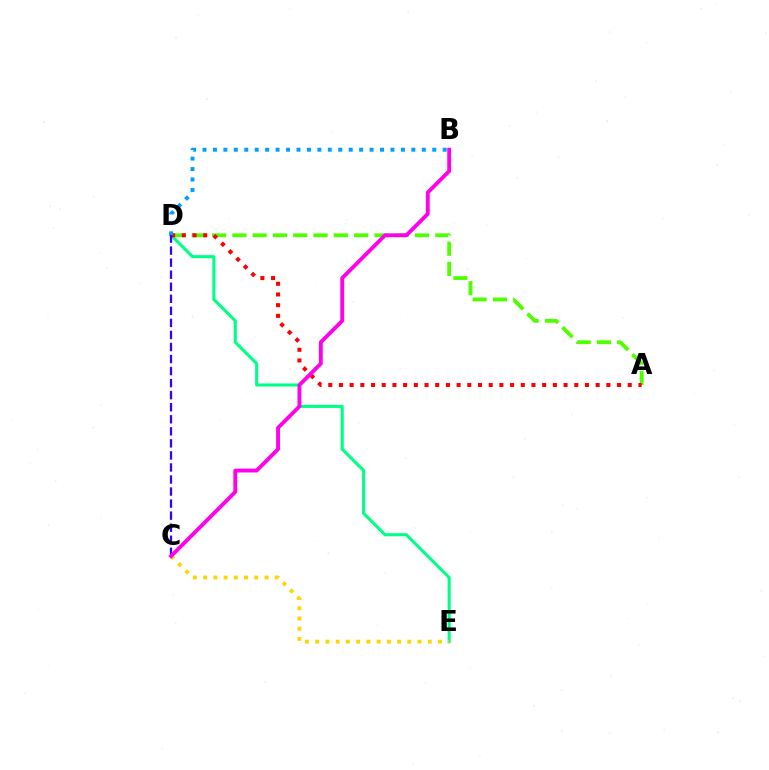{('A', 'D'): [{'color': '#4fff00', 'line_style': 'dashed', 'thickness': 2.76}, {'color': '#ff0000', 'line_style': 'dotted', 'thickness': 2.91}], ('D', 'E'): [{'color': '#00ff86', 'line_style': 'solid', 'thickness': 2.21}], ('C', 'E'): [{'color': '#ffd500', 'line_style': 'dotted', 'thickness': 2.78}], ('B', 'D'): [{'color': '#009eff', 'line_style': 'dotted', 'thickness': 2.84}], ('C', 'D'): [{'color': '#3700ff', 'line_style': 'dashed', 'thickness': 1.64}], ('B', 'C'): [{'color': '#ff00ed', 'line_style': 'solid', 'thickness': 2.77}]}